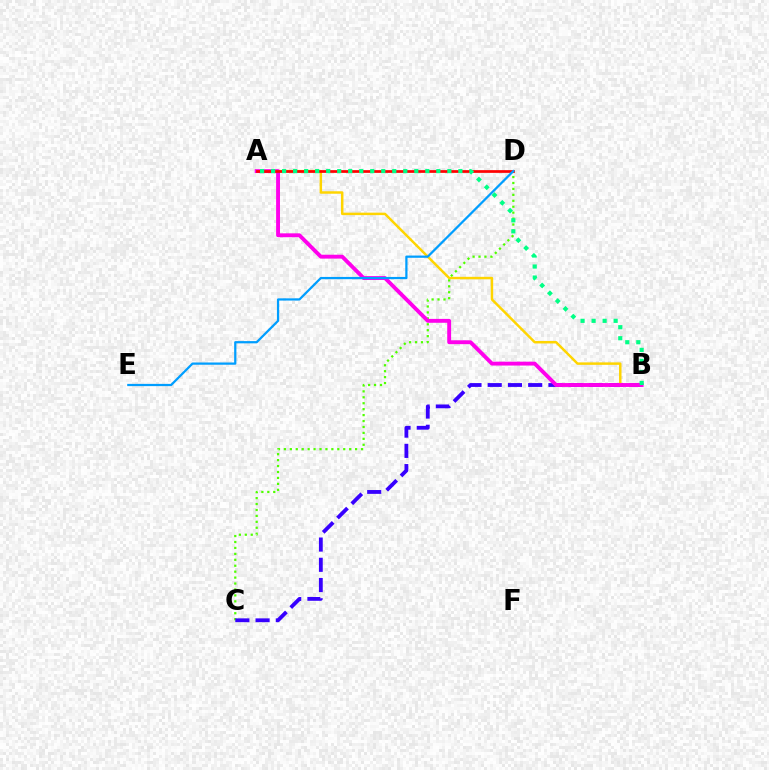{('C', 'D'): [{'color': '#4fff00', 'line_style': 'dotted', 'thickness': 1.61}], ('B', 'C'): [{'color': '#3700ff', 'line_style': 'dashed', 'thickness': 2.75}], ('A', 'B'): [{'color': '#ffd500', 'line_style': 'solid', 'thickness': 1.77}, {'color': '#ff00ed', 'line_style': 'solid', 'thickness': 2.79}, {'color': '#00ff86', 'line_style': 'dotted', 'thickness': 2.99}], ('A', 'D'): [{'color': '#ff0000', 'line_style': 'solid', 'thickness': 1.96}], ('D', 'E'): [{'color': '#009eff', 'line_style': 'solid', 'thickness': 1.62}]}